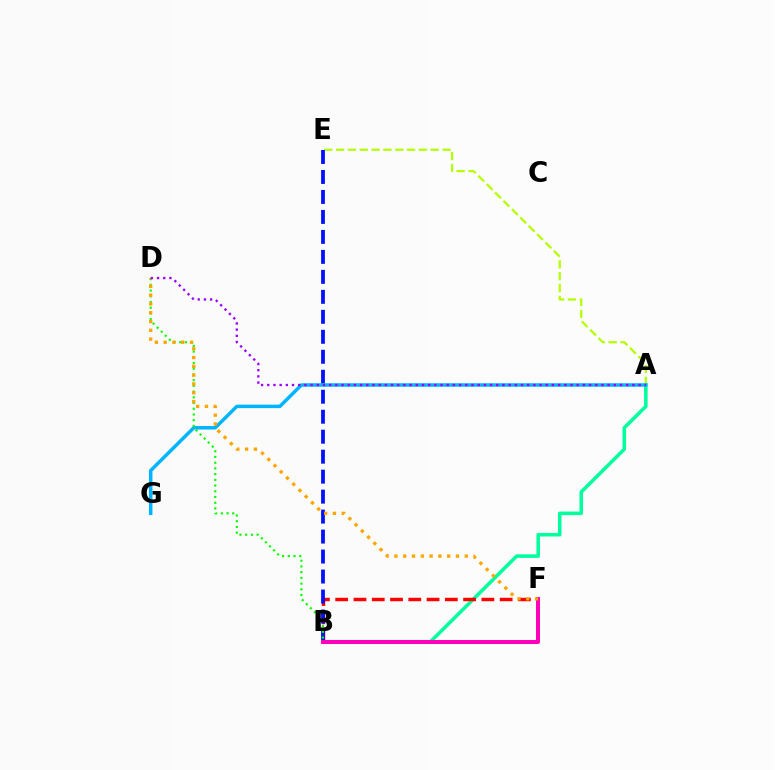{('A', 'B'): [{'color': '#00ff9d', 'line_style': 'solid', 'thickness': 2.55}], ('A', 'E'): [{'color': '#b3ff00', 'line_style': 'dashed', 'thickness': 1.61}], ('B', 'F'): [{'color': '#ff0000', 'line_style': 'dashed', 'thickness': 2.48}, {'color': '#ff00bd', 'line_style': 'solid', 'thickness': 2.87}], ('B', 'E'): [{'color': '#0010ff', 'line_style': 'dashed', 'thickness': 2.71}], ('A', 'G'): [{'color': '#00b5ff', 'line_style': 'solid', 'thickness': 2.51}], ('B', 'D'): [{'color': '#08ff00', 'line_style': 'dotted', 'thickness': 1.55}], ('D', 'F'): [{'color': '#ffa500', 'line_style': 'dotted', 'thickness': 2.39}], ('A', 'D'): [{'color': '#9b00ff', 'line_style': 'dotted', 'thickness': 1.68}]}